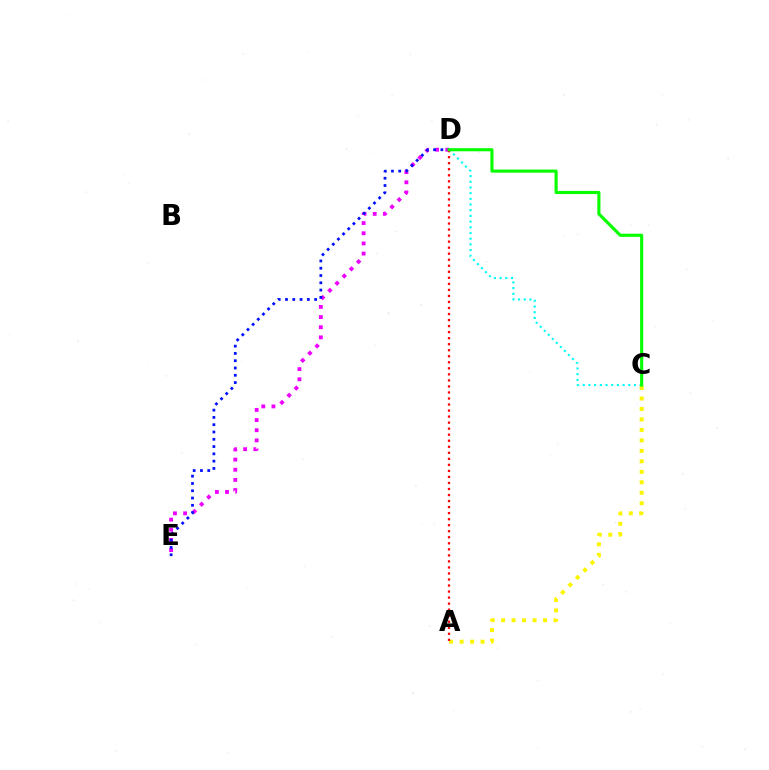{('A', 'C'): [{'color': '#fcf500', 'line_style': 'dotted', 'thickness': 2.85}], ('D', 'E'): [{'color': '#ee00ff', 'line_style': 'dotted', 'thickness': 2.76}, {'color': '#0010ff', 'line_style': 'dotted', 'thickness': 1.98}], ('C', 'D'): [{'color': '#00fff6', 'line_style': 'dotted', 'thickness': 1.55}, {'color': '#08ff00', 'line_style': 'solid', 'thickness': 2.25}], ('A', 'D'): [{'color': '#ff0000', 'line_style': 'dotted', 'thickness': 1.64}]}